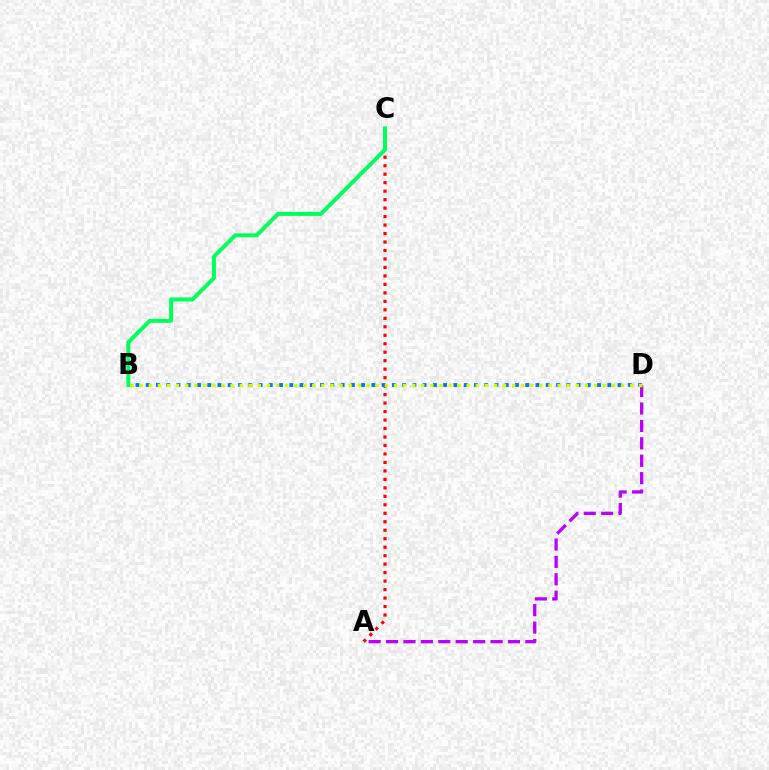{('A', 'C'): [{'color': '#ff0000', 'line_style': 'dotted', 'thickness': 2.3}], ('B', 'D'): [{'color': '#0074ff', 'line_style': 'dotted', 'thickness': 2.79}, {'color': '#d1ff00', 'line_style': 'dotted', 'thickness': 2.47}], ('A', 'D'): [{'color': '#b900ff', 'line_style': 'dashed', 'thickness': 2.37}], ('B', 'C'): [{'color': '#00ff5c', 'line_style': 'solid', 'thickness': 2.88}]}